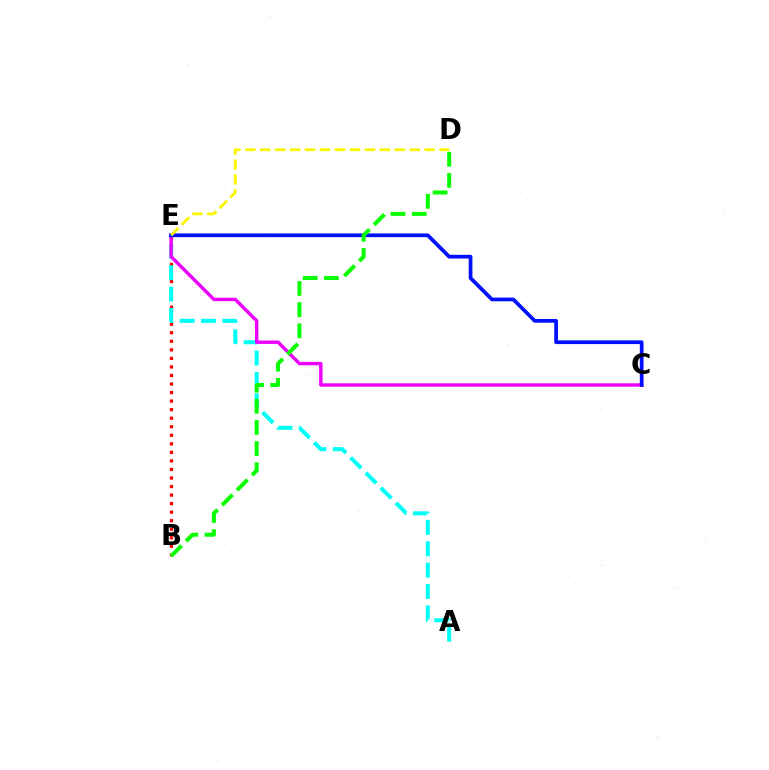{('B', 'E'): [{'color': '#ff0000', 'line_style': 'dotted', 'thickness': 2.32}], ('A', 'E'): [{'color': '#00fff6', 'line_style': 'dashed', 'thickness': 2.9}], ('C', 'E'): [{'color': '#ee00ff', 'line_style': 'solid', 'thickness': 2.45}, {'color': '#0010ff', 'line_style': 'solid', 'thickness': 2.68}], ('B', 'D'): [{'color': '#08ff00', 'line_style': 'dashed', 'thickness': 2.87}], ('D', 'E'): [{'color': '#fcf500', 'line_style': 'dashed', 'thickness': 2.03}]}